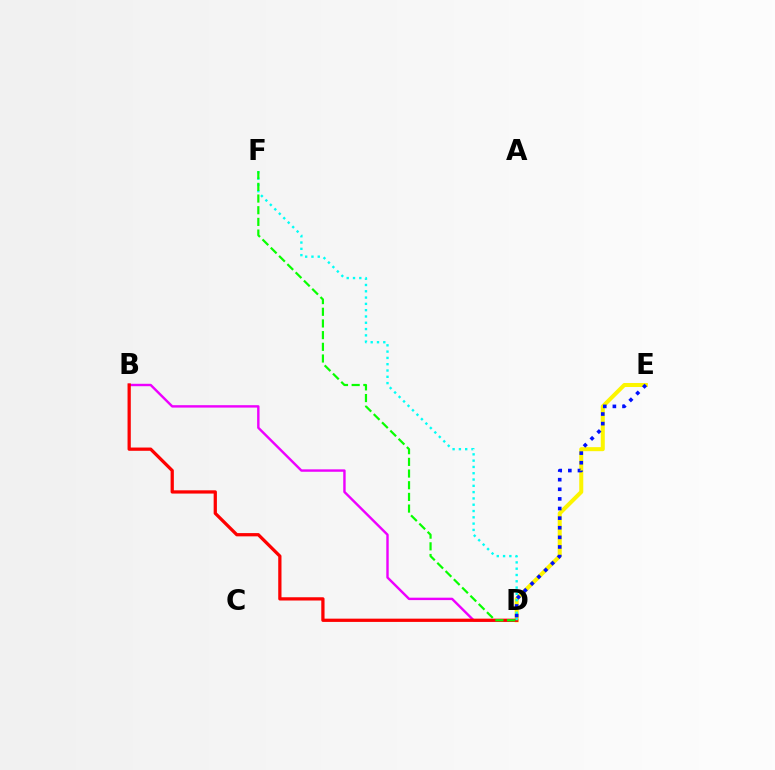{('B', 'D'): [{'color': '#ee00ff', 'line_style': 'solid', 'thickness': 1.74}, {'color': '#ff0000', 'line_style': 'solid', 'thickness': 2.34}], ('D', 'E'): [{'color': '#fcf500', 'line_style': 'solid', 'thickness': 2.89}, {'color': '#0010ff', 'line_style': 'dotted', 'thickness': 2.61}], ('D', 'F'): [{'color': '#00fff6', 'line_style': 'dotted', 'thickness': 1.71}, {'color': '#08ff00', 'line_style': 'dashed', 'thickness': 1.59}]}